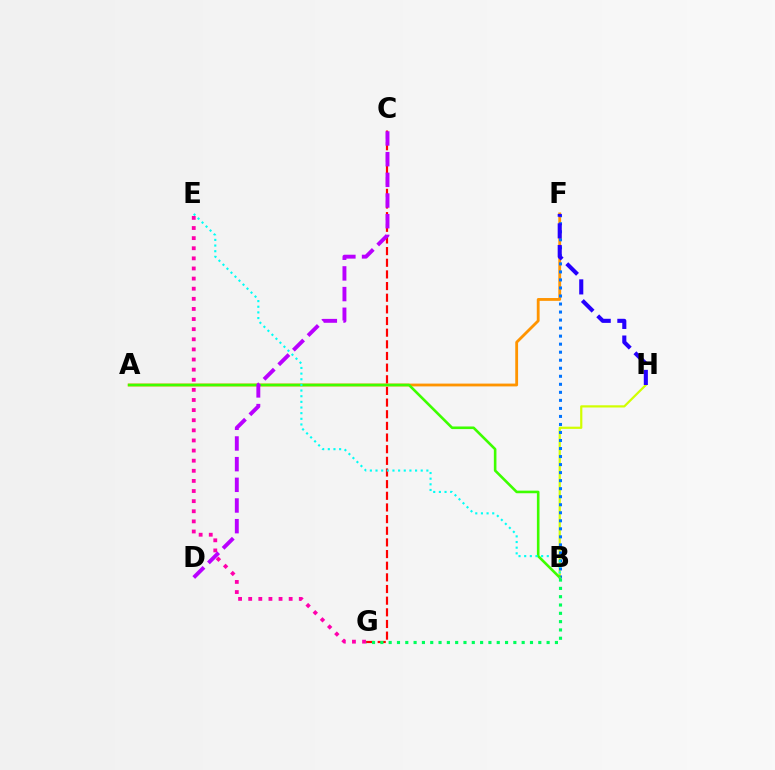{('A', 'F'): [{'color': '#ff9400', 'line_style': 'solid', 'thickness': 2.03}], ('B', 'H'): [{'color': '#d1ff00', 'line_style': 'solid', 'thickness': 1.59}], ('B', 'F'): [{'color': '#0074ff', 'line_style': 'dotted', 'thickness': 2.18}], ('A', 'B'): [{'color': '#3dff00', 'line_style': 'solid', 'thickness': 1.87}], ('F', 'H'): [{'color': '#2500ff', 'line_style': 'dashed', 'thickness': 2.94}], ('E', 'G'): [{'color': '#ff00ac', 'line_style': 'dotted', 'thickness': 2.75}], ('C', 'G'): [{'color': '#ff0000', 'line_style': 'dashed', 'thickness': 1.58}], ('B', 'E'): [{'color': '#00fff6', 'line_style': 'dotted', 'thickness': 1.54}], ('B', 'G'): [{'color': '#00ff5c', 'line_style': 'dotted', 'thickness': 2.26}], ('C', 'D'): [{'color': '#b900ff', 'line_style': 'dashed', 'thickness': 2.81}]}